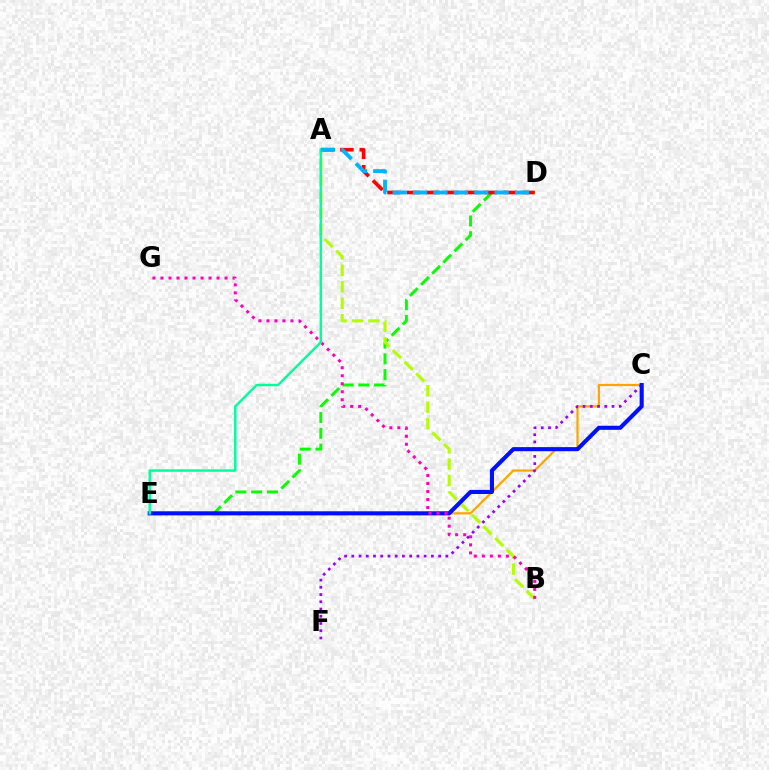{('C', 'E'): [{'color': '#ffa500', 'line_style': 'solid', 'thickness': 1.61}, {'color': '#0010ff', 'line_style': 'solid', 'thickness': 2.94}], ('D', 'E'): [{'color': '#08ff00', 'line_style': 'dashed', 'thickness': 2.14}], ('A', 'D'): [{'color': '#ff0000', 'line_style': 'dashed', 'thickness': 2.63}, {'color': '#00b5ff', 'line_style': 'dashed', 'thickness': 2.77}], ('A', 'B'): [{'color': '#b3ff00', 'line_style': 'dashed', 'thickness': 2.23}], ('C', 'F'): [{'color': '#9b00ff', 'line_style': 'dotted', 'thickness': 1.97}], ('B', 'G'): [{'color': '#ff00bd', 'line_style': 'dotted', 'thickness': 2.18}], ('A', 'E'): [{'color': '#00ff9d', 'line_style': 'solid', 'thickness': 1.78}]}